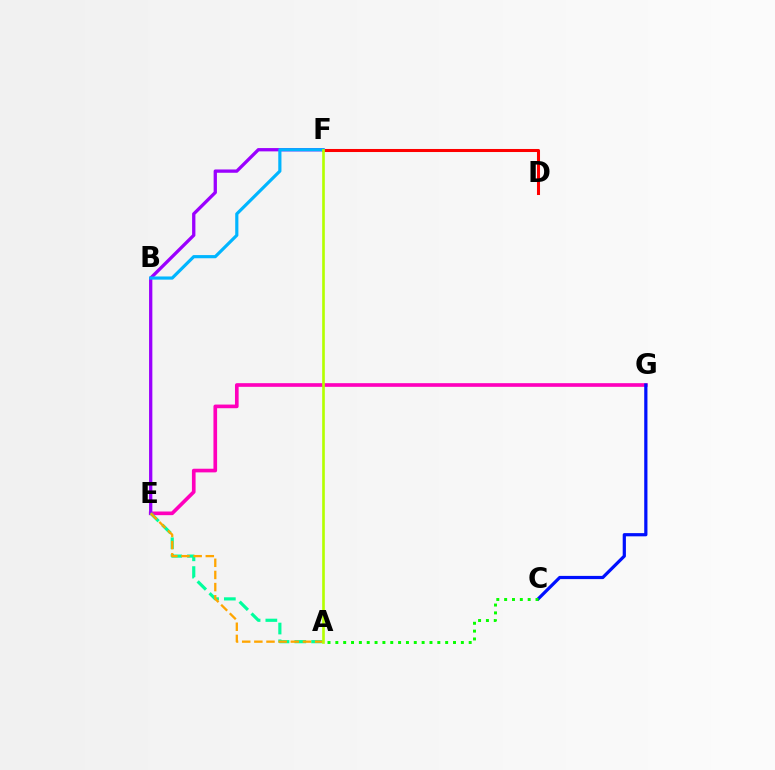{('D', 'F'): [{'color': '#ff0000', 'line_style': 'solid', 'thickness': 2.19}], ('E', 'G'): [{'color': '#ff00bd', 'line_style': 'solid', 'thickness': 2.63}], ('C', 'G'): [{'color': '#0010ff', 'line_style': 'solid', 'thickness': 2.31}], ('E', 'F'): [{'color': '#9b00ff', 'line_style': 'solid', 'thickness': 2.37}], ('A', 'C'): [{'color': '#08ff00', 'line_style': 'dotted', 'thickness': 2.13}], ('B', 'F'): [{'color': '#00b5ff', 'line_style': 'solid', 'thickness': 2.28}], ('A', 'E'): [{'color': '#00ff9d', 'line_style': 'dashed', 'thickness': 2.28}, {'color': '#ffa500', 'line_style': 'dashed', 'thickness': 1.65}], ('A', 'F'): [{'color': '#b3ff00', 'line_style': 'solid', 'thickness': 1.91}]}